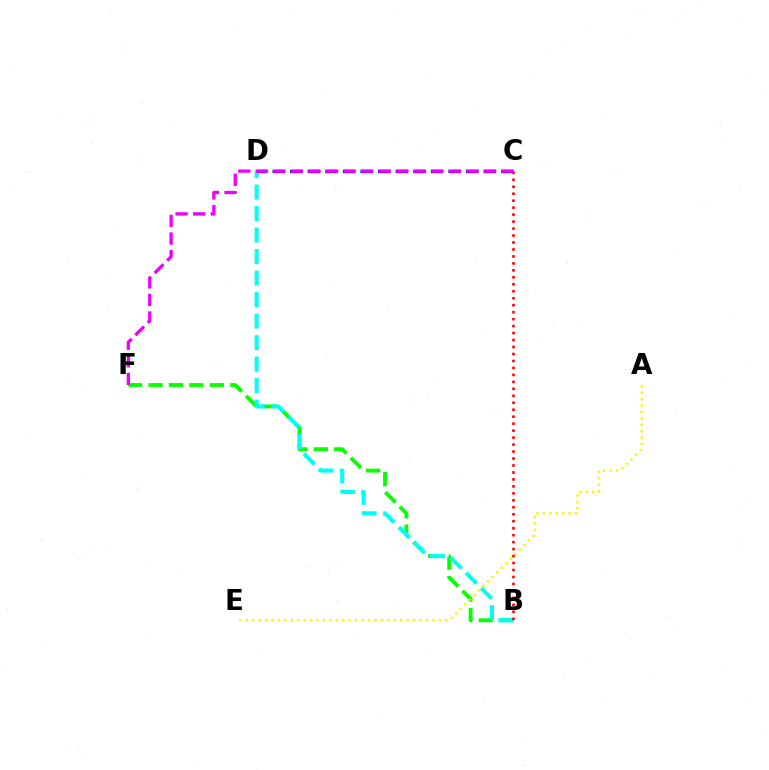{('B', 'F'): [{'color': '#08ff00', 'line_style': 'dashed', 'thickness': 2.78}], ('A', 'E'): [{'color': '#fcf500', 'line_style': 'dotted', 'thickness': 1.75}], ('B', 'D'): [{'color': '#00fff6', 'line_style': 'dashed', 'thickness': 2.92}], ('B', 'C'): [{'color': '#ff0000', 'line_style': 'dotted', 'thickness': 1.89}], ('C', 'D'): [{'color': '#0010ff', 'line_style': 'dashed', 'thickness': 2.39}], ('C', 'F'): [{'color': '#ee00ff', 'line_style': 'dashed', 'thickness': 2.39}]}